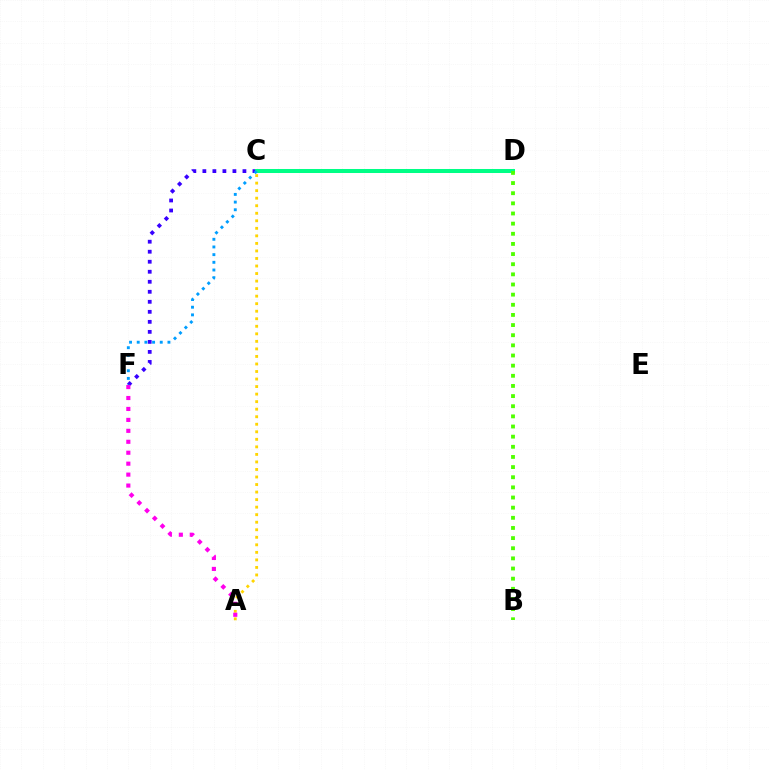{('C', 'D'): [{'color': '#ff0000', 'line_style': 'solid', 'thickness': 2.84}, {'color': '#00ff86', 'line_style': 'solid', 'thickness': 2.89}], ('C', 'F'): [{'color': '#3700ff', 'line_style': 'dotted', 'thickness': 2.72}, {'color': '#009eff', 'line_style': 'dotted', 'thickness': 2.09}], ('A', 'C'): [{'color': '#ffd500', 'line_style': 'dotted', 'thickness': 2.05}], ('A', 'F'): [{'color': '#ff00ed', 'line_style': 'dotted', 'thickness': 2.97}], ('B', 'D'): [{'color': '#4fff00', 'line_style': 'dotted', 'thickness': 2.76}]}